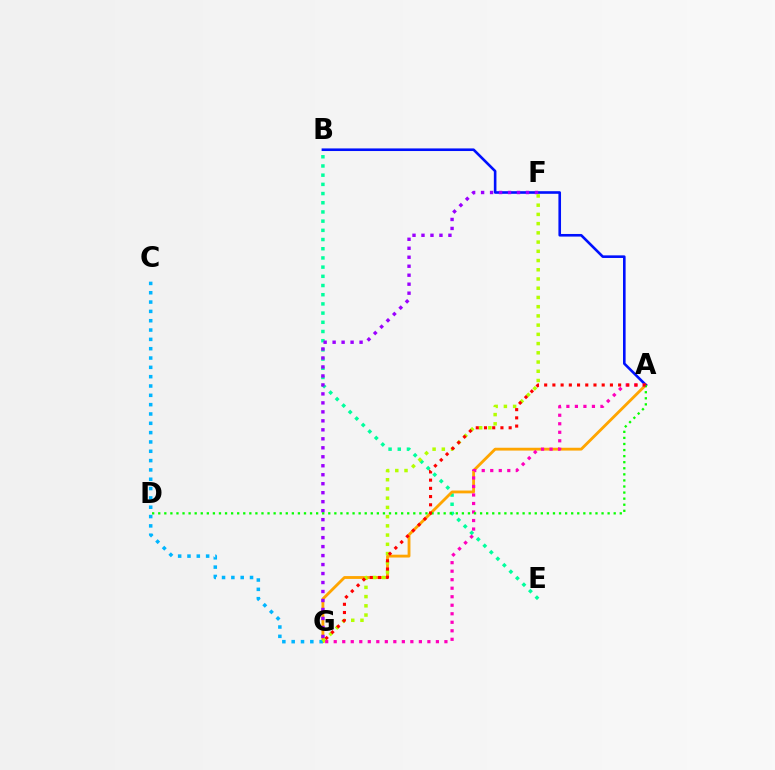{('B', 'E'): [{'color': '#00ff9d', 'line_style': 'dotted', 'thickness': 2.5}], ('A', 'G'): [{'color': '#ffa500', 'line_style': 'solid', 'thickness': 2.04}, {'color': '#ff00bd', 'line_style': 'dotted', 'thickness': 2.31}, {'color': '#ff0000', 'line_style': 'dotted', 'thickness': 2.23}], ('A', 'B'): [{'color': '#0010ff', 'line_style': 'solid', 'thickness': 1.88}], ('C', 'G'): [{'color': '#00b5ff', 'line_style': 'dotted', 'thickness': 2.53}], ('F', 'G'): [{'color': '#9b00ff', 'line_style': 'dotted', 'thickness': 2.44}, {'color': '#b3ff00', 'line_style': 'dotted', 'thickness': 2.51}], ('A', 'D'): [{'color': '#08ff00', 'line_style': 'dotted', 'thickness': 1.65}]}